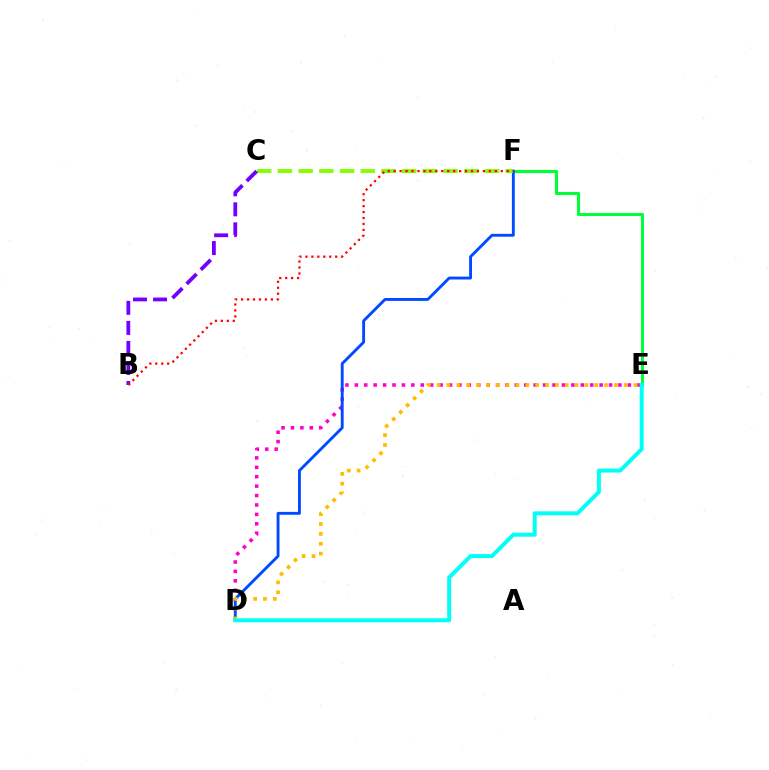{('D', 'E'): [{'color': '#ff00cf', 'line_style': 'dotted', 'thickness': 2.56}, {'color': '#ffbd00', 'line_style': 'dotted', 'thickness': 2.68}, {'color': '#00fff6', 'line_style': 'solid', 'thickness': 2.86}], ('E', 'F'): [{'color': '#00ff39', 'line_style': 'solid', 'thickness': 2.21}], ('D', 'F'): [{'color': '#004bff', 'line_style': 'solid', 'thickness': 2.07}], ('C', 'F'): [{'color': '#84ff00', 'line_style': 'dashed', 'thickness': 2.81}], ('B', 'C'): [{'color': '#7200ff', 'line_style': 'dashed', 'thickness': 2.72}], ('B', 'F'): [{'color': '#ff0000', 'line_style': 'dotted', 'thickness': 1.62}]}